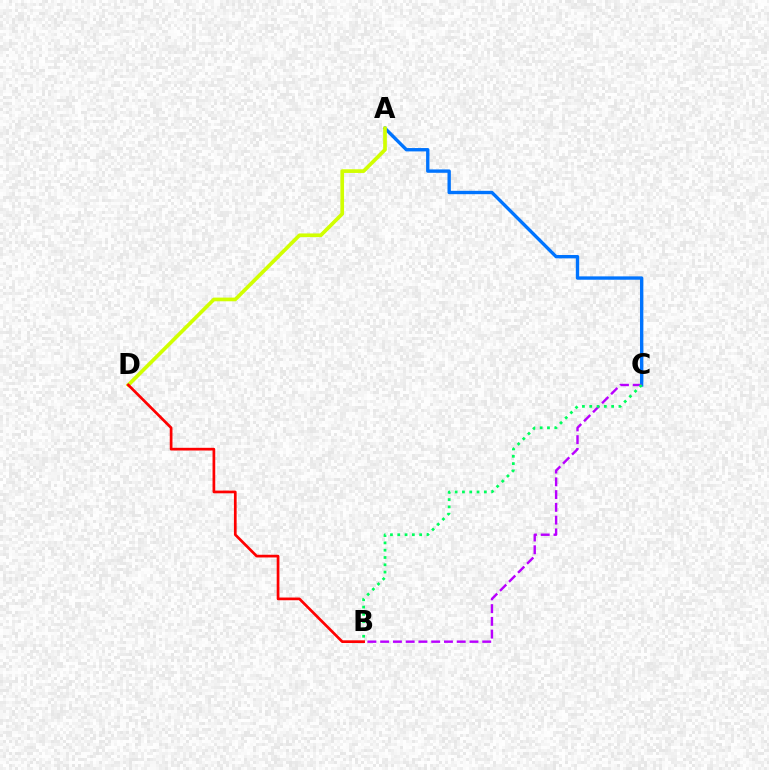{('A', 'C'): [{'color': '#0074ff', 'line_style': 'solid', 'thickness': 2.42}], ('B', 'C'): [{'color': '#b900ff', 'line_style': 'dashed', 'thickness': 1.73}, {'color': '#00ff5c', 'line_style': 'dotted', 'thickness': 1.98}], ('A', 'D'): [{'color': '#d1ff00', 'line_style': 'solid', 'thickness': 2.65}], ('B', 'D'): [{'color': '#ff0000', 'line_style': 'solid', 'thickness': 1.95}]}